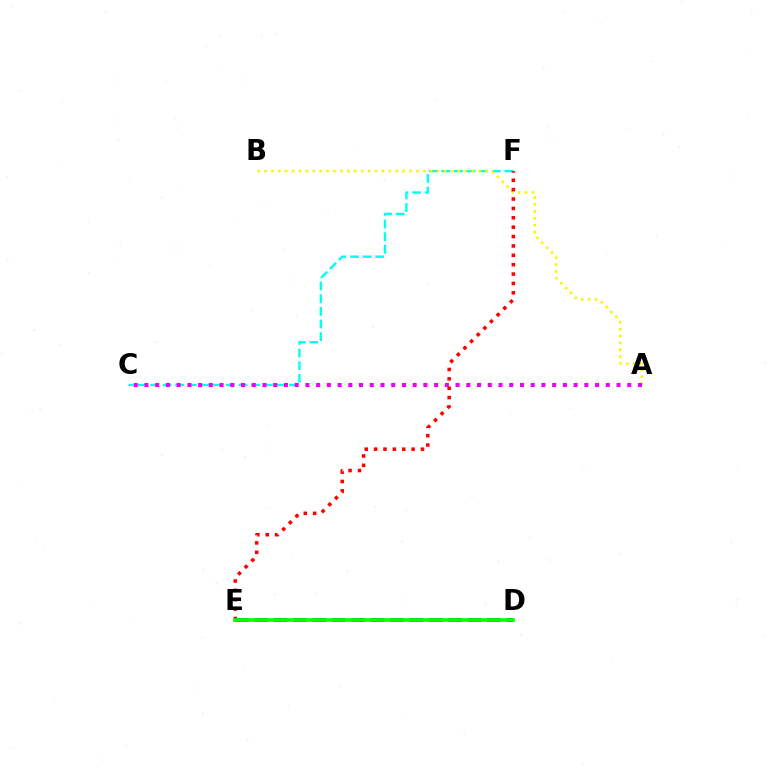{('C', 'F'): [{'color': '#00fff6', 'line_style': 'dashed', 'thickness': 1.72}], ('A', 'B'): [{'color': '#fcf500', 'line_style': 'dotted', 'thickness': 1.88}], ('A', 'C'): [{'color': '#ee00ff', 'line_style': 'dotted', 'thickness': 2.91}], ('D', 'E'): [{'color': '#0010ff', 'line_style': 'dashed', 'thickness': 2.63}, {'color': '#08ff00', 'line_style': 'solid', 'thickness': 2.61}], ('E', 'F'): [{'color': '#ff0000', 'line_style': 'dotted', 'thickness': 2.55}]}